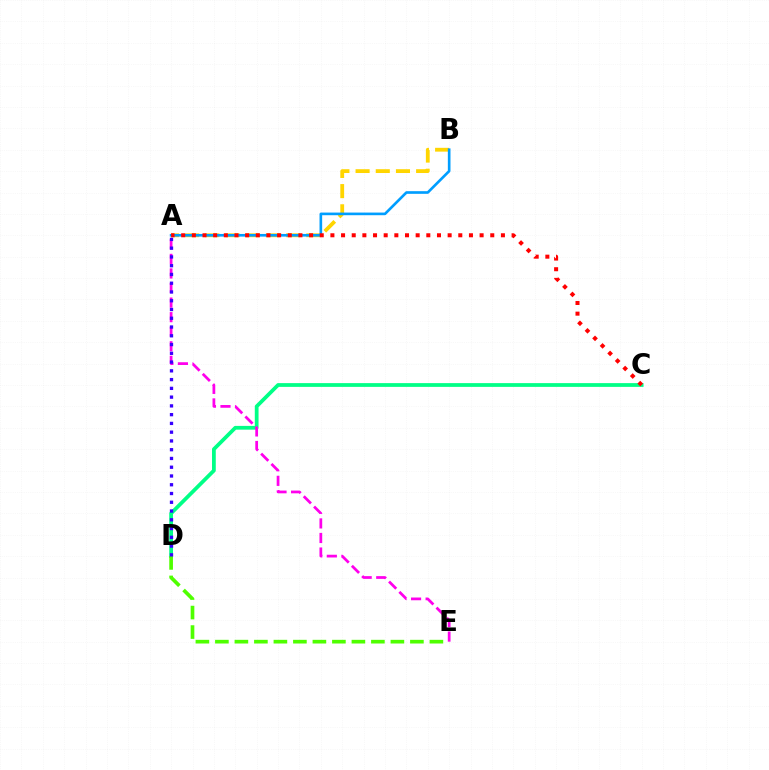{('A', 'B'): [{'color': '#ffd500', 'line_style': 'dashed', 'thickness': 2.74}, {'color': '#009eff', 'line_style': 'solid', 'thickness': 1.91}], ('C', 'D'): [{'color': '#00ff86', 'line_style': 'solid', 'thickness': 2.71}], ('A', 'E'): [{'color': '#ff00ed', 'line_style': 'dashed', 'thickness': 1.98}], ('A', 'C'): [{'color': '#ff0000', 'line_style': 'dotted', 'thickness': 2.9}], ('D', 'E'): [{'color': '#4fff00', 'line_style': 'dashed', 'thickness': 2.65}], ('A', 'D'): [{'color': '#3700ff', 'line_style': 'dotted', 'thickness': 2.38}]}